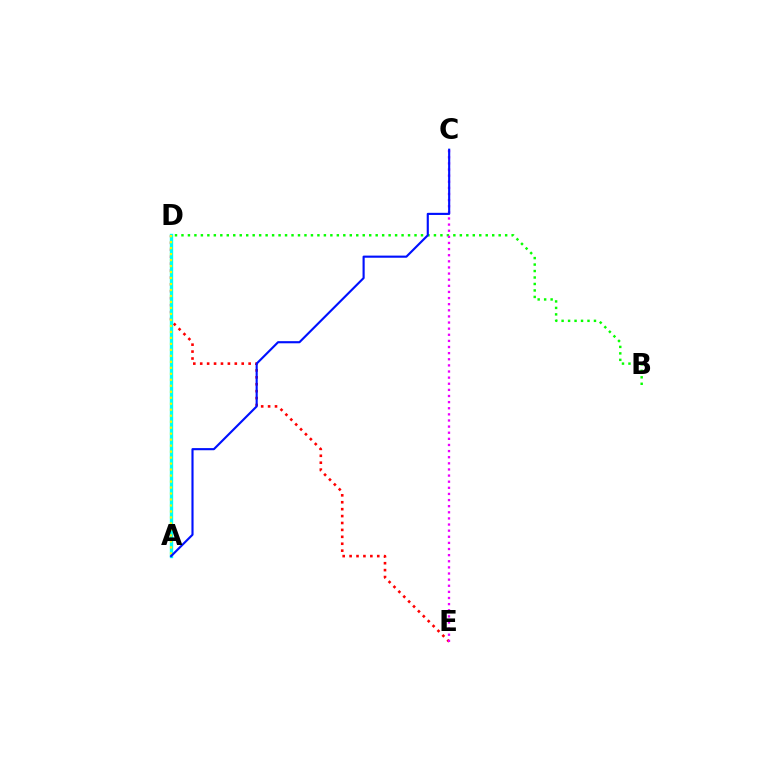{('B', 'D'): [{'color': '#08ff00', 'line_style': 'dotted', 'thickness': 1.76}], ('D', 'E'): [{'color': '#ff0000', 'line_style': 'dotted', 'thickness': 1.88}], ('A', 'D'): [{'color': '#00fff6', 'line_style': 'solid', 'thickness': 2.42}, {'color': '#fcf500', 'line_style': 'dotted', 'thickness': 1.63}], ('C', 'E'): [{'color': '#ee00ff', 'line_style': 'dotted', 'thickness': 1.66}], ('A', 'C'): [{'color': '#0010ff', 'line_style': 'solid', 'thickness': 1.54}]}